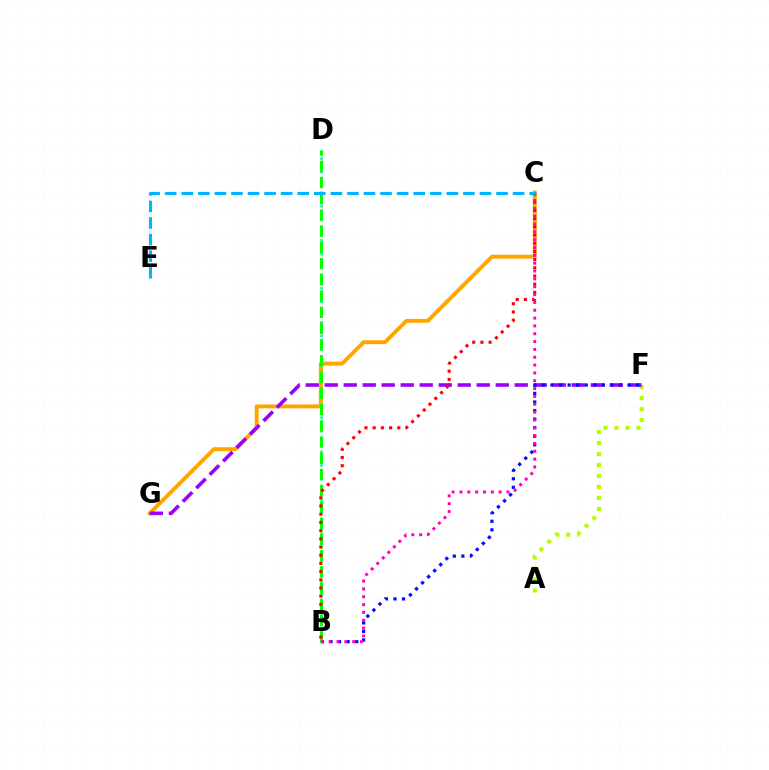{('B', 'D'): [{'color': '#00ff9d', 'line_style': 'dotted', 'thickness': 1.85}, {'color': '#08ff00', 'line_style': 'dashed', 'thickness': 2.2}], ('C', 'G'): [{'color': '#ffa500', 'line_style': 'solid', 'thickness': 2.82}], ('A', 'F'): [{'color': '#b3ff00', 'line_style': 'dotted', 'thickness': 2.98}], ('F', 'G'): [{'color': '#9b00ff', 'line_style': 'dashed', 'thickness': 2.58}], ('B', 'F'): [{'color': '#0010ff', 'line_style': 'dotted', 'thickness': 2.33}], ('B', 'C'): [{'color': '#ff0000', 'line_style': 'dotted', 'thickness': 2.23}, {'color': '#ff00bd', 'line_style': 'dotted', 'thickness': 2.13}], ('C', 'E'): [{'color': '#00b5ff', 'line_style': 'dashed', 'thickness': 2.25}]}